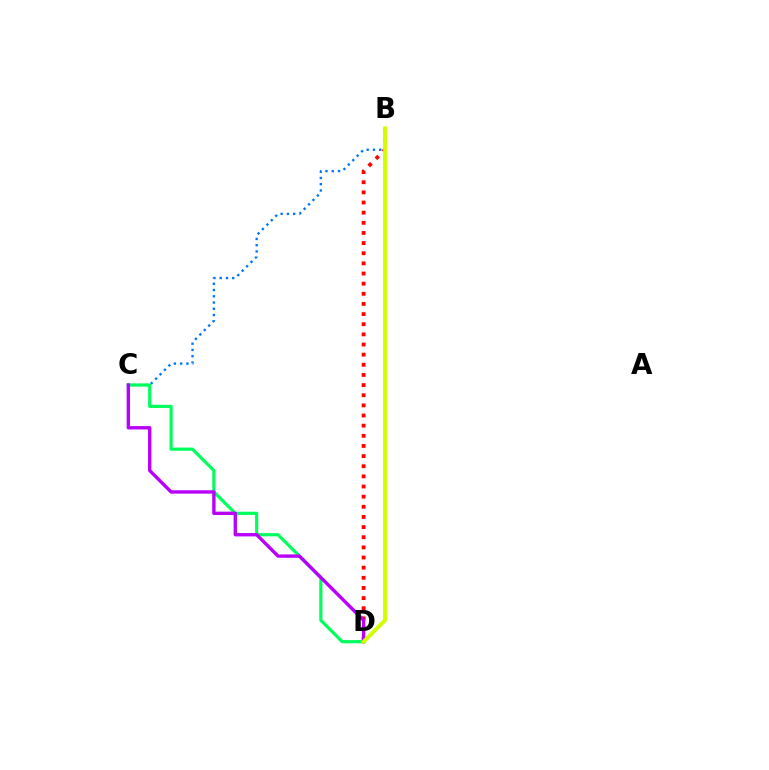{('B', 'C'): [{'color': '#0074ff', 'line_style': 'dotted', 'thickness': 1.7}], ('C', 'D'): [{'color': '#00ff5c', 'line_style': 'solid', 'thickness': 2.29}, {'color': '#b900ff', 'line_style': 'solid', 'thickness': 2.43}], ('B', 'D'): [{'color': '#ff0000', 'line_style': 'dotted', 'thickness': 2.76}, {'color': '#d1ff00', 'line_style': 'solid', 'thickness': 2.81}]}